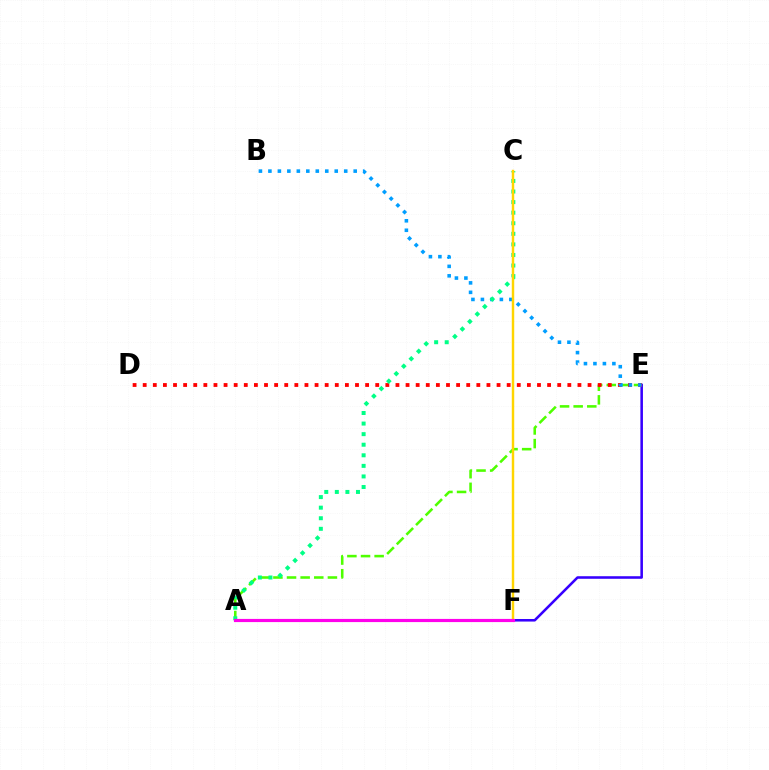{('E', 'F'): [{'color': '#3700ff', 'line_style': 'solid', 'thickness': 1.84}], ('A', 'E'): [{'color': '#4fff00', 'line_style': 'dashed', 'thickness': 1.85}], ('D', 'E'): [{'color': '#ff0000', 'line_style': 'dotted', 'thickness': 2.75}], ('B', 'E'): [{'color': '#009eff', 'line_style': 'dotted', 'thickness': 2.57}], ('A', 'C'): [{'color': '#00ff86', 'line_style': 'dotted', 'thickness': 2.87}], ('C', 'F'): [{'color': '#ffd500', 'line_style': 'solid', 'thickness': 1.75}], ('A', 'F'): [{'color': '#ff00ed', 'line_style': 'solid', 'thickness': 2.29}]}